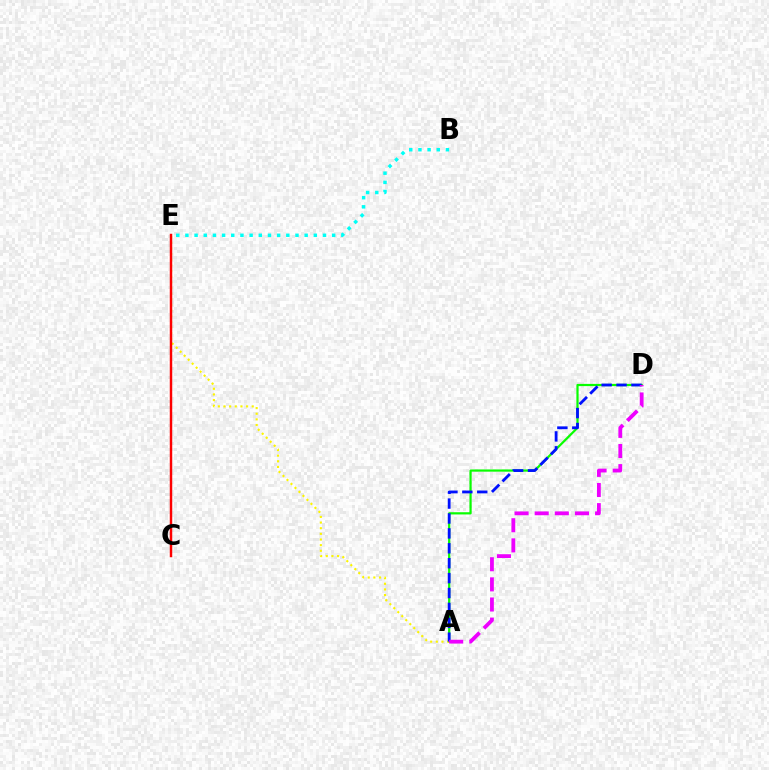{('A', 'D'): [{'color': '#08ff00', 'line_style': 'solid', 'thickness': 1.6}, {'color': '#0010ff', 'line_style': 'dashed', 'thickness': 2.02}, {'color': '#ee00ff', 'line_style': 'dashed', 'thickness': 2.73}], ('B', 'E'): [{'color': '#00fff6', 'line_style': 'dotted', 'thickness': 2.49}], ('A', 'E'): [{'color': '#fcf500', 'line_style': 'dotted', 'thickness': 1.53}], ('C', 'E'): [{'color': '#ff0000', 'line_style': 'solid', 'thickness': 1.77}]}